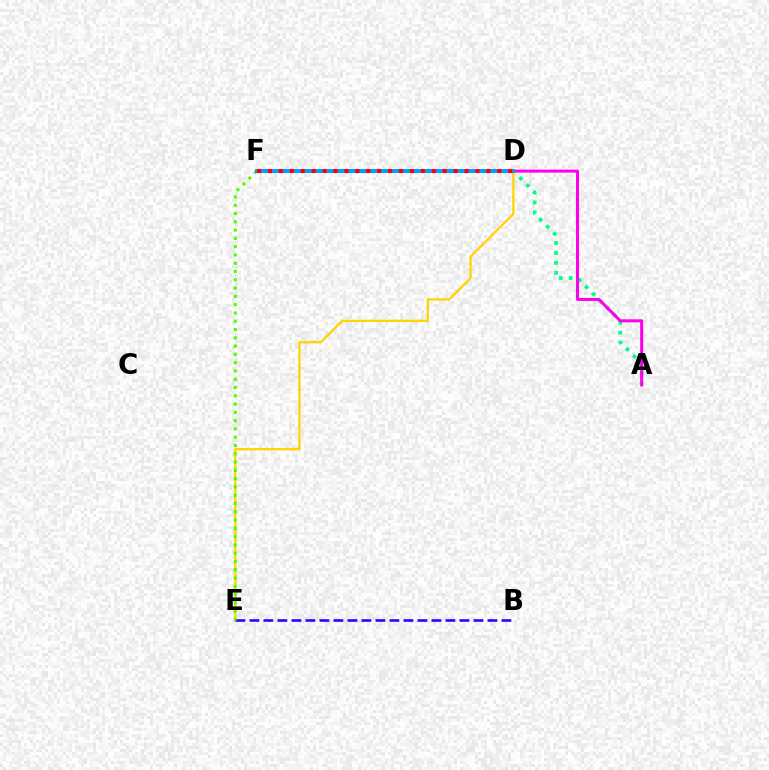{('A', 'D'): [{'color': '#00ff86', 'line_style': 'dotted', 'thickness': 2.69}, {'color': '#ff00ed', 'line_style': 'solid', 'thickness': 2.18}], ('D', 'E'): [{'color': '#ffd500', 'line_style': 'solid', 'thickness': 1.63}], ('B', 'E'): [{'color': '#3700ff', 'line_style': 'dashed', 'thickness': 1.9}], ('E', 'F'): [{'color': '#4fff00', 'line_style': 'dotted', 'thickness': 2.25}], ('D', 'F'): [{'color': '#009eff', 'line_style': 'solid', 'thickness': 2.84}, {'color': '#ff0000', 'line_style': 'dotted', 'thickness': 2.97}]}